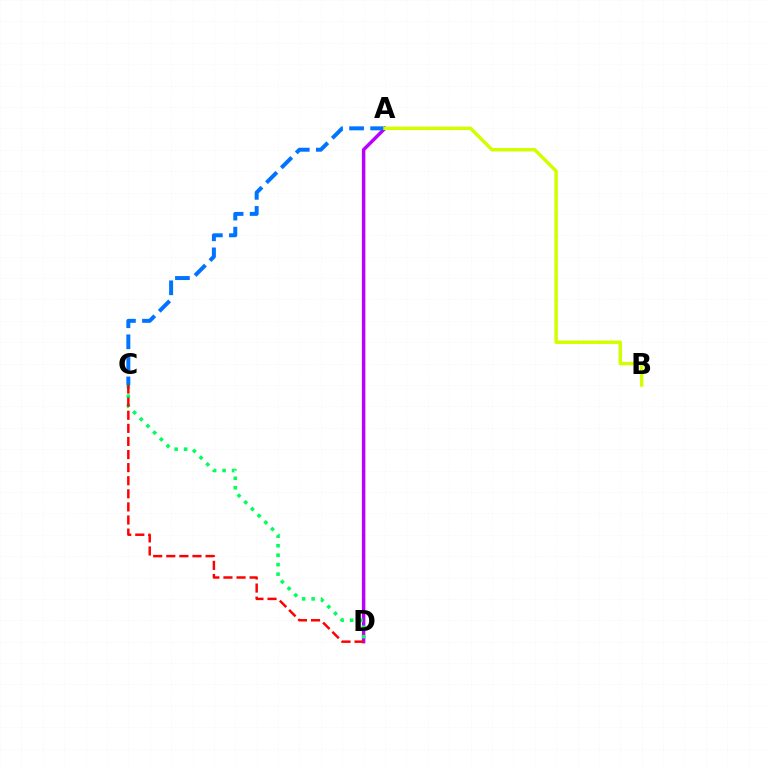{('A', 'D'): [{'color': '#b900ff', 'line_style': 'solid', 'thickness': 2.48}], ('A', 'C'): [{'color': '#0074ff', 'line_style': 'dashed', 'thickness': 2.86}], ('C', 'D'): [{'color': '#00ff5c', 'line_style': 'dotted', 'thickness': 2.57}, {'color': '#ff0000', 'line_style': 'dashed', 'thickness': 1.78}], ('A', 'B'): [{'color': '#d1ff00', 'line_style': 'solid', 'thickness': 2.49}]}